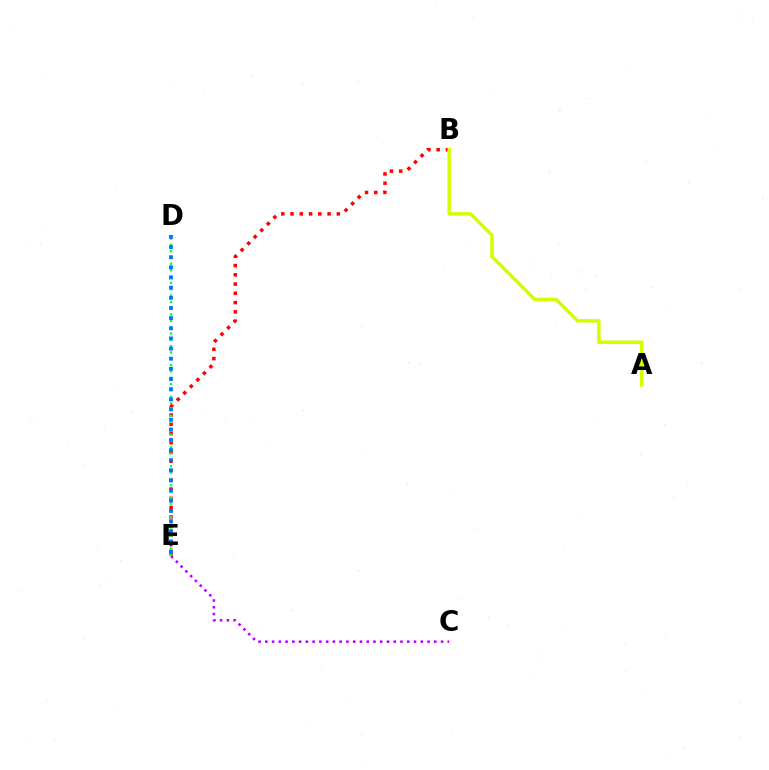{('B', 'E'): [{'color': '#ff0000', 'line_style': 'dotted', 'thickness': 2.52}], ('D', 'E'): [{'color': '#00ff5c', 'line_style': 'dotted', 'thickness': 1.72}, {'color': '#0074ff', 'line_style': 'dotted', 'thickness': 2.76}], ('A', 'B'): [{'color': '#d1ff00', 'line_style': 'solid', 'thickness': 2.51}], ('C', 'E'): [{'color': '#b900ff', 'line_style': 'dotted', 'thickness': 1.84}]}